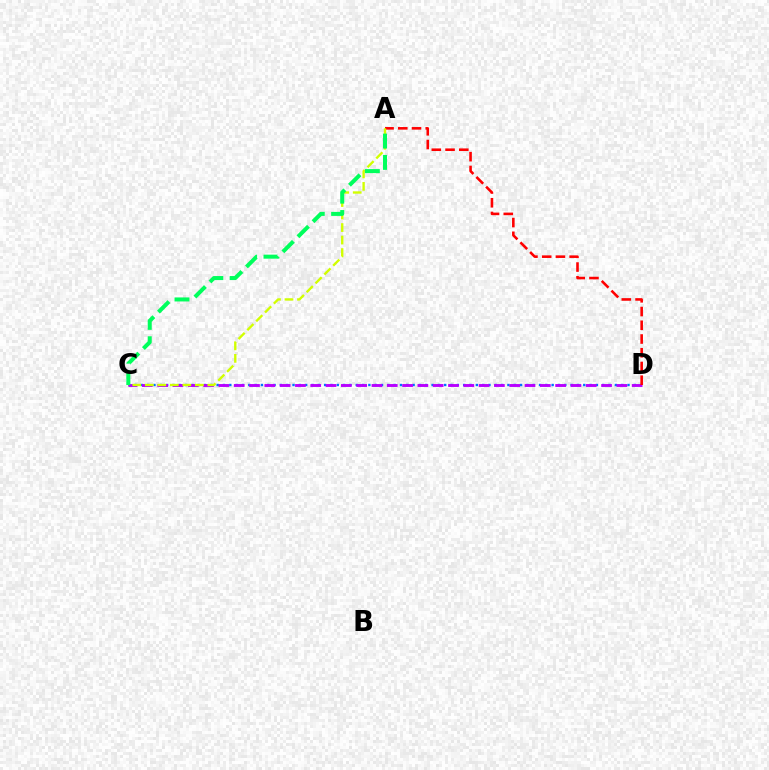{('C', 'D'): [{'color': '#0074ff', 'line_style': 'dotted', 'thickness': 1.72}, {'color': '#b900ff', 'line_style': 'dashed', 'thickness': 2.08}], ('A', 'D'): [{'color': '#ff0000', 'line_style': 'dashed', 'thickness': 1.87}], ('A', 'C'): [{'color': '#d1ff00', 'line_style': 'dashed', 'thickness': 1.7}, {'color': '#00ff5c', 'line_style': 'dashed', 'thickness': 2.9}]}